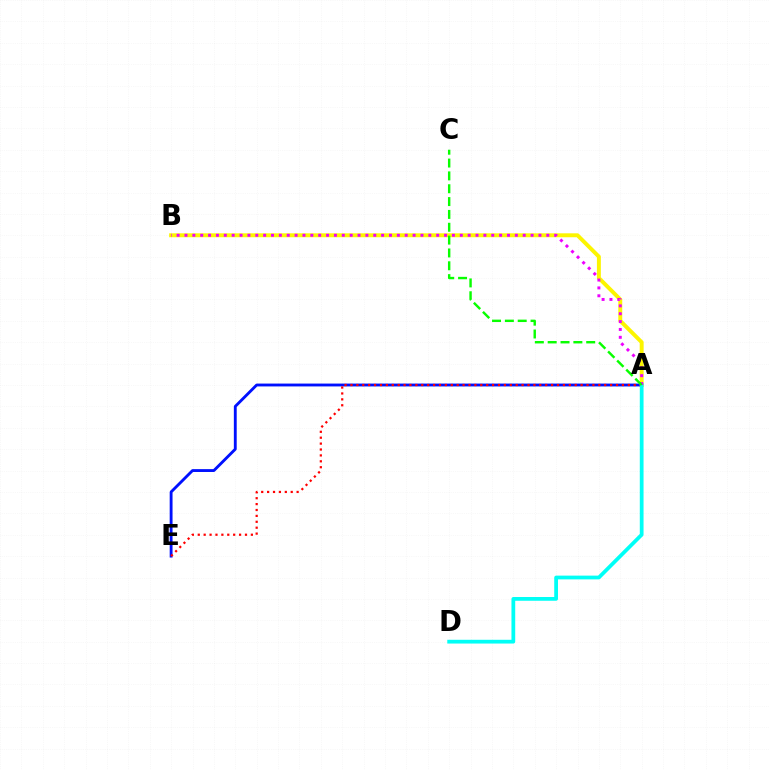{('A', 'B'): [{'color': '#fcf500', 'line_style': 'solid', 'thickness': 2.84}, {'color': '#ee00ff', 'line_style': 'dotted', 'thickness': 2.14}], ('A', 'E'): [{'color': '#0010ff', 'line_style': 'solid', 'thickness': 2.06}, {'color': '#ff0000', 'line_style': 'dotted', 'thickness': 1.6}], ('A', 'D'): [{'color': '#00fff6', 'line_style': 'solid', 'thickness': 2.71}], ('A', 'C'): [{'color': '#08ff00', 'line_style': 'dashed', 'thickness': 1.74}]}